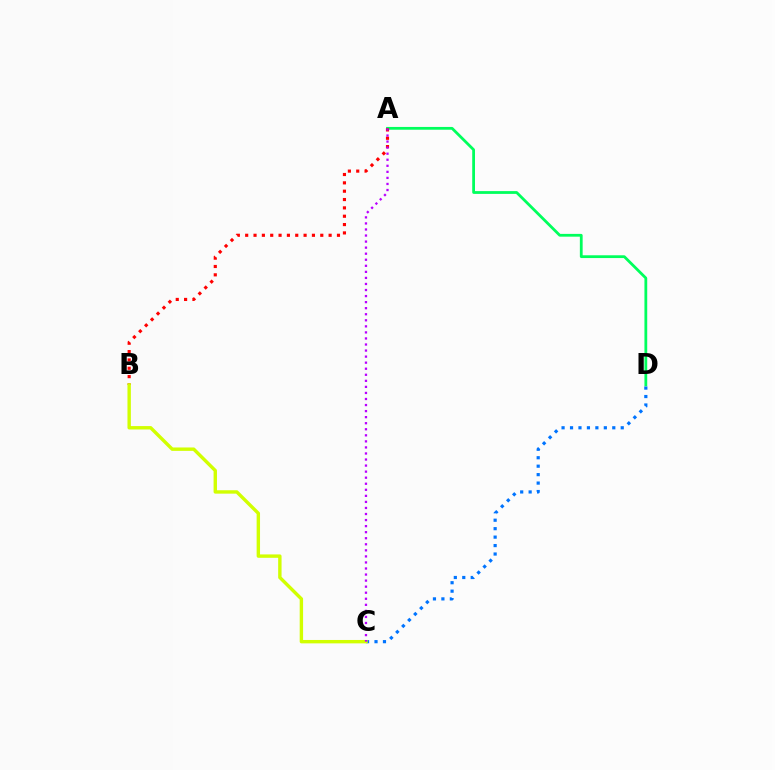{('A', 'D'): [{'color': '#00ff5c', 'line_style': 'solid', 'thickness': 2.0}], ('C', 'D'): [{'color': '#0074ff', 'line_style': 'dotted', 'thickness': 2.3}], ('A', 'B'): [{'color': '#ff0000', 'line_style': 'dotted', 'thickness': 2.27}], ('B', 'C'): [{'color': '#d1ff00', 'line_style': 'solid', 'thickness': 2.45}], ('A', 'C'): [{'color': '#b900ff', 'line_style': 'dotted', 'thickness': 1.64}]}